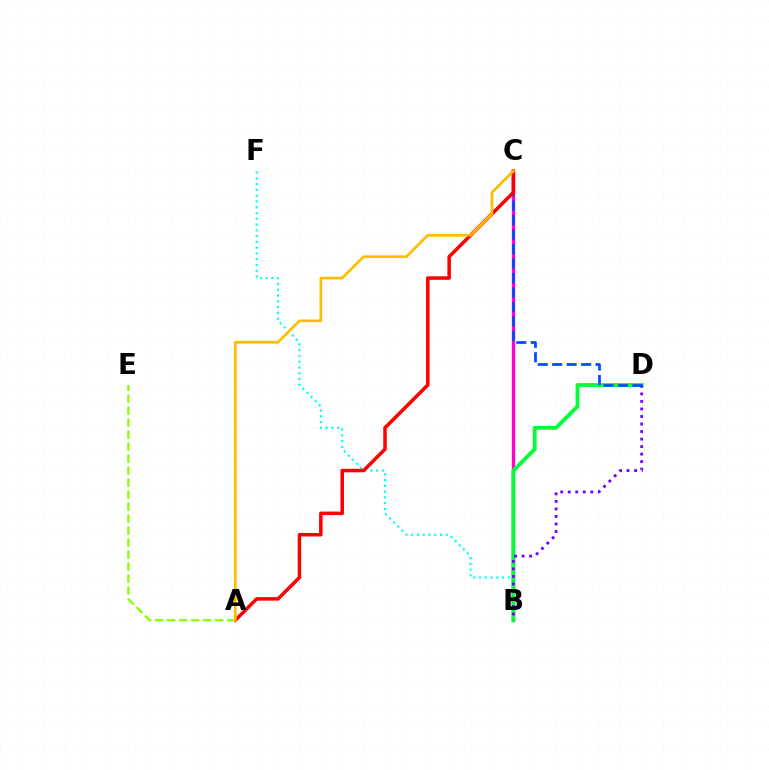{('B', 'F'): [{'color': '#00fff6', 'line_style': 'dotted', 'thickness': 1.57}], ('B', 'C'): [{'color': '#ff00cf', 'line_style': 'solid', 'thickness': 2.4}], ('B', 'D'): [{'color': '#00ff39', 'line_style': 'solid', 'thickness': 2.77}, {'color': '#7200ff', 'line_style': 'dotted', 'thickness': 2.04}], ('C', 'D'): [{'color': '#004bff', 'line_style': 'dashed', 'thickness': 1.97}], ('A', 'C'): [{'color': '#ff0000', 'line_style': 'solid', 'thickness': 2.53}, {'color': '#ffbd00', 'line_style': 'solid', 'thickness': 1.95}], ('A', 'E'): [{'color': '#84ff00', 'line_style': 'dashed', 'thickness': 1.63}]}